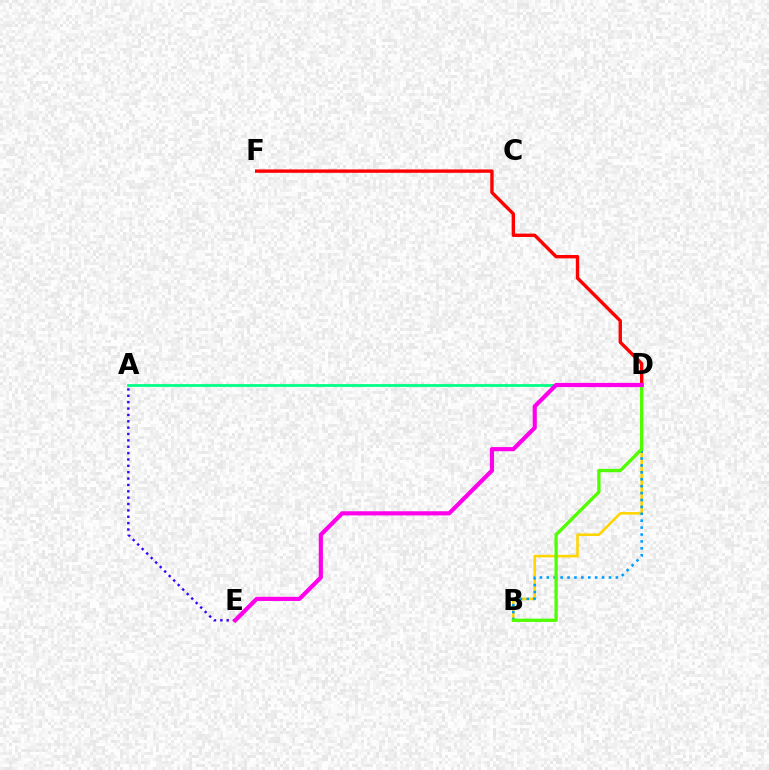{('A', 'D'): [{'color': '#00ff86', 'line_style': 'solid', 'thickness': 2.0}], ('B', 'D'): [{'color': '#ffd500', 'line_style': 'solid', 'thickness': 1.85}, {'color': '#009eff', 'line_style': 'dotted', 'thickness': 1.88}, {'color': '#4fff00', 'line_style': 'solid', 'thickness': 2.37}], ('D', 'F'): [{'color': '#ff0000', 'line_style': 'solid', 'thickness': 2.43}], ('A', 'E'): [{'color': '#3700ff', 'line_style': 'dotted', 'thickness': 1.73}], ('D', 'E'): [{'color': '#ff00ed', 'line_style': 'solid', 'thickness': 3.0}]}